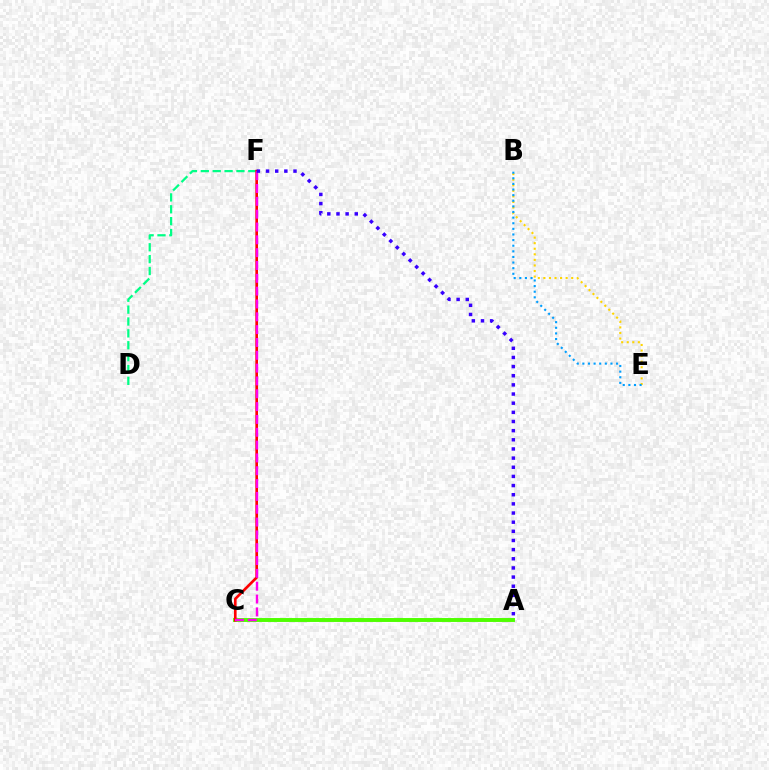{('B', 'E'): [{'color': '#ffd500', 'line_style': 'dotted', 'thickness': 1.51}, {'color': '#009eff', 'line_style': 'dotted', 'thickness': 1.53}], ('A', 'C'): [{'color': '#4fff00', 'line_style': 'solid', 'thickness': 2.82}], ('D', 'F'): [{'color': '#00ff86', 'line_style': 'dashed', 'thickness': 1.61}], ('C', 'F'): [{'color': '#ff0000', 'line_style': 'solid', 'thickness': 1.91}, {'color': '#ff00ed', 'line_style': 'dashed', 'thickness': 1.74}], ('A', 'F'): [{'color': '#3700ff', 'line_style': 'dotted', 'thickness': 2.49}]}